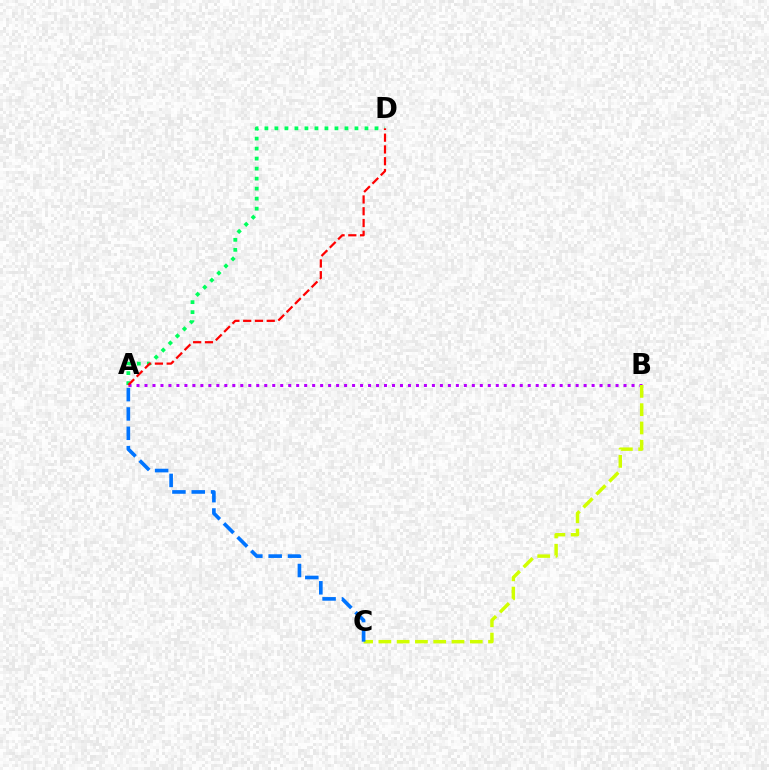{('A', 'D'): [{'color': '#00ff5c', 'line_style': 'dotted', 'thickness': 2.72}, {'color': '#ff0000', 'line_style': 'dashed', 'thickness': 1.6}], ('A', 'B'): [{'color': '#b900ff', 'line_style': 'dotted', 'thickness': 2.17}], ('B', 'C'): [{'color': '#d1ff00', 'line_style': 'dashed', 'thickness': 2.48}], ('A', 'C'): [{'color': '#0074ff', 'line_style': 'dashed', 'thickness': 2.63}]}